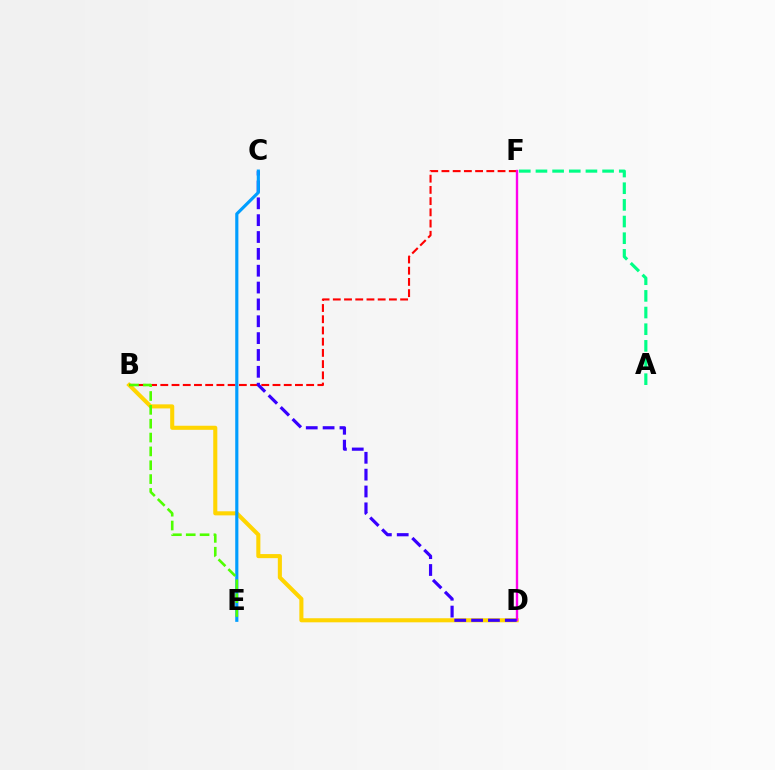{('B', 'D'): [{'color': '#ffd500', 'line_style': 'solid', 'thickness': 2.93}], ('A', 'F'): [{'color': '#00ff86', 'line_style': 'dashed', 'thickness': 2.26}], ('B', 'F'): [{'color': '#ff0000', 'line_style': 'dashed', 'thickness': 1.52}], ('D', 'F'): [{'color': '#ff00ed', 'line_style': 'solid', 'thickness': 1.71}], ('C', 'D'): [{'color': '#3700ff', 'line_style': 'dashed', 'thickness': 2.29}], ('C', 'E'): [{'color': '#009eff', 'line_style': 'solid', 'thickness': 2.27}], ('B', 'E'): [{'color': '#4fff00', 'line_style': 'dashed', 'thickness': 1.88}]}